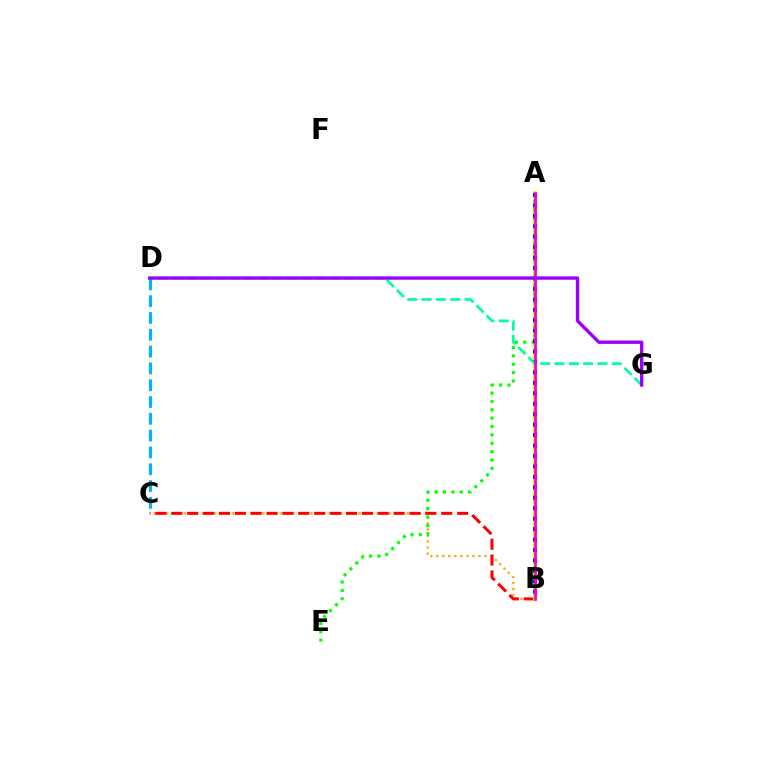{('B', 'C'): [{'color': '#ffa500', 'line_style': 'dotted', 'thickness': 1.64}, {'color': '#ff0000', 'line_style': 'dashed', 'thickness': 2.16}], ('A', 'B'): [{'color': '#b3ff00', 'line_style': 'solid', 'thickness': 2.72}, {'color': '#0010ff', 'line_style': 'dotted', 'thickness': 2.84}, {'color': '#ff00bd', 'line_style': 'solid', 'thickness': 1.92}], ('A', 'E'): [{'color': '#08ff00', 'line_style': 'dotted', 'thickness': 2.27}], ('C', 'D'): [{'color': '#00b5ff', 'line_style': 'dashed', 'thickness': 2.28}], ('D', 'G'): [{'color': '#00ff9d', 'line_style': 'dashed', 'thickness': 1.95}, {'color': '#9b00ff', 'line_style': 'solid', 'thickness': 2.42}]}